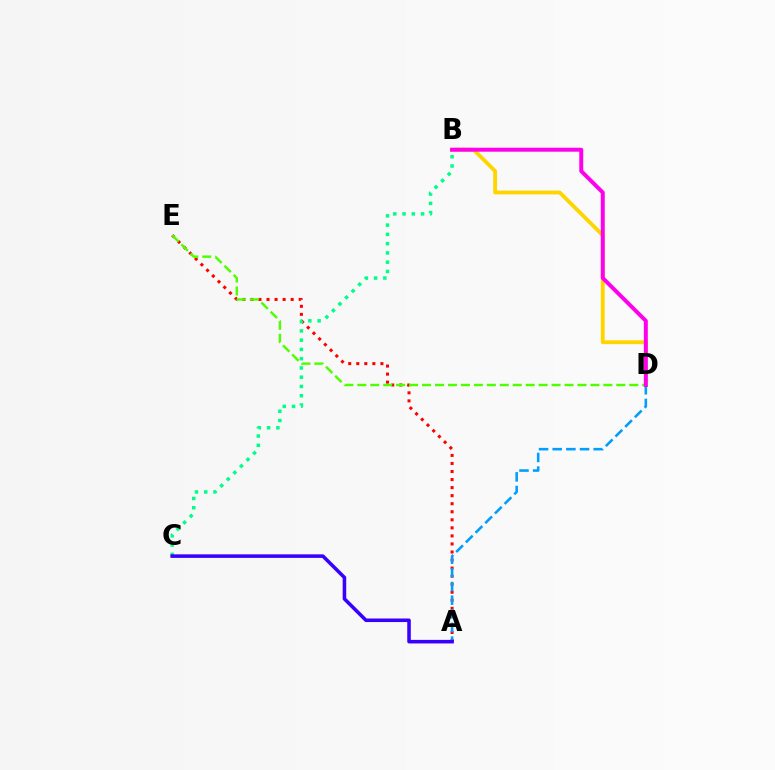{('A', 'E'): [{'color': '#ff0000', 'line_style': 'dotted', 'thickness': 2.19}], ('B', 'D'): [{'color': '#ffd500', 'line_style': 'solid', 'thickness': 2.76}, {'color': '#ff00ed', 'line_style': 'solid', 'thickness': 2.86}], ('A', 'D'): [{'color': '#009eff', 'line_style': 'dashed', 'thickness': 1.85}], ('B', 'C'): [{'color': '#00ff86', 'line_style': 'dotted', 'thickness': 2.52}], ('D', 'E'): [{'color': '#4fff00', 'line_style': 'dashed', 'thickness': 1.76}], ('A', 'C'): [{'color': '#3700ff', 'line_style': 'solid', 'thickness': 2.56}]}